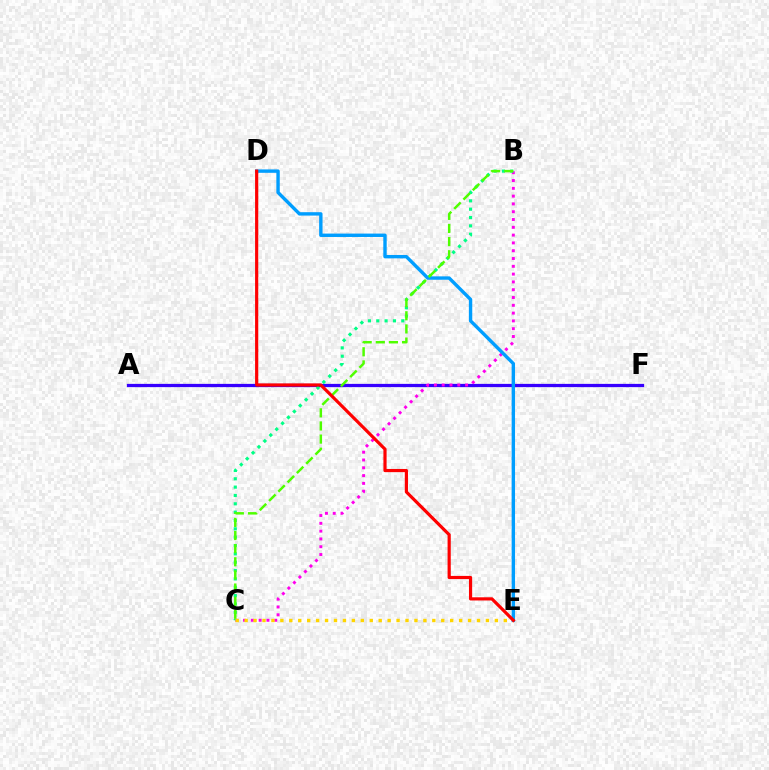{('A', 'F'): [{'color': '#3700ff', 'line_style': 'solid', 'thickness': 2.34}], ('B', 'C'): [{'color': '#ff00ed', 'line_style': 'dotted', 'thickness': 2.12}, {'color': '#00ff86', 'line_style': 'dotted', 'thickness': 2.27}, {'color': '#4fff00', 'line_style': 'dashed', 'thickness': 1.78}], ('C', 'E'): [{'color': '#ffd500', 'line_style': 'dotted', 'thickness': 2.43}], ('D', 'E'): [{'color': '#009eff', 'line_style': 'solid', 'thickness': 2.44}, {'color': '#ff0000', 'line_style': 'solid', 'thickness': 2.29}]}